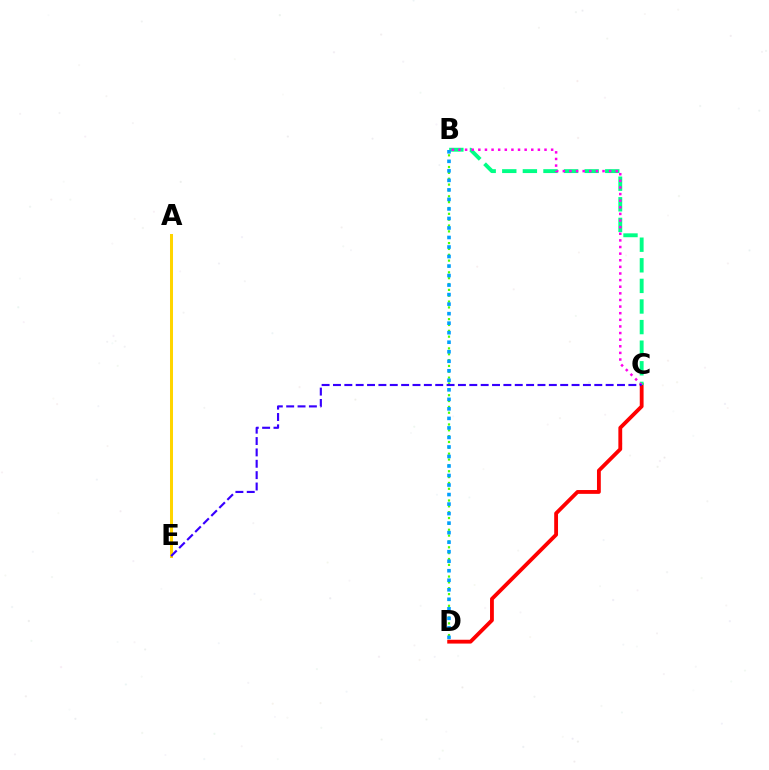{('B', 'D'): [{'color': '#4fff00', 'line_style': 'dotted', 'thickness': 1.59}, {'color': '#009eff', 'line_style': 'dotted', 'thickness': 2.59}], ('A', 'E'): [{'color': '#ffd500', 'line_style': 'solid', 'thickness': 2.16}], ('C', 'D'): [{'color': '#ff0000', 'line_style': 'solid', 'thickness': 2.75}], ('B', 'C'): [{'color': '#00ff86', 'line_style': 'dashed', 'thickness': 2.8}, {'color': '#ff00ed', 'line_style': 'dotted', 'thickness': 1.8}], ('C', 'E'): [{'color': '#3700ff', 'line_style': 'dashed', 'thickness': 1.54}]}